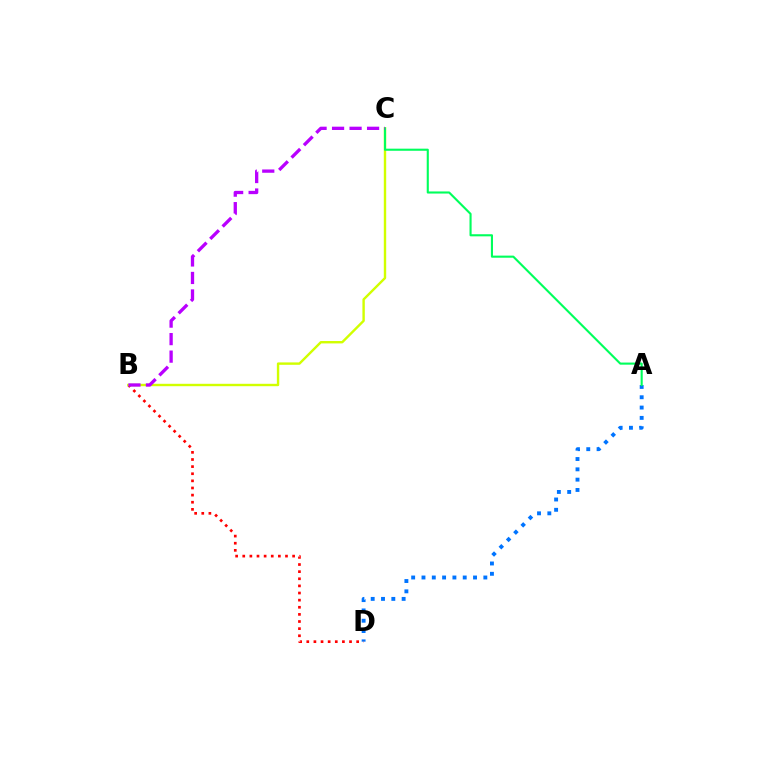{('A', 'D'): [{'color': '#0074ff', 'line_style': 'dotted', 'thickness': 2.8}], ('B', 'D'): [{'color': '#ff0000', 'line_style': 'dotted', 'thickness': 1.94}], ('B', 'C'): [{'color': '#d1ff00', 'line_style': 'solid', 'thickness': 1.73}, {'color': '#b900ff', 'line_style': 'dashed', 'thickness': 2.38}], ('A', 'C'): [{'color': '#00ff5c', 'line_style': 'solid', 'thickness': 1.52}]}